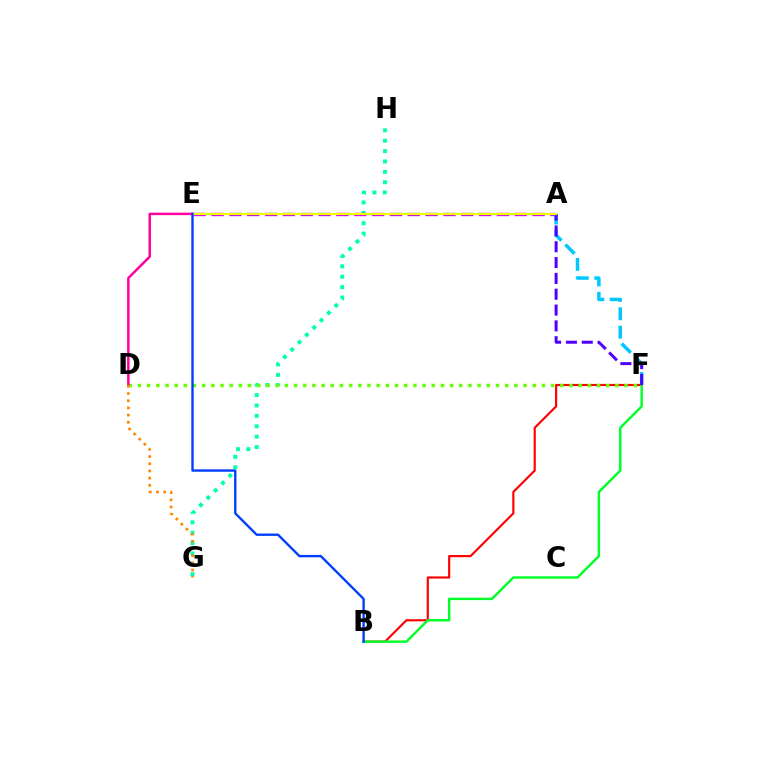{('B', 'F'): [{'color': '#ff0000', 'line_style': 'solid', 'thickness': 1.55}, {'color': '#00ff27', 'line_style': 'solid', 'thickness': 1.74}], ('G', 'H'): [{'color': '#00ffaf', 'line_style': 'dotted', 'thickness': 2.82}], ('A', 'E'): [{'color': '#d600ff', 'line_style': 'dashed', 'thickness': 2.42}, {'color': '#eeff00', 'line_style': 'solid', 'thickness': 1.52}], ('D', 'F'): [{'color': '#66ff00', 'line_style': 'dotted', 'thickness': 2.49}], ('A', 'F'): [{'color': '#00c7ff', 'line_style': 'dashed', 'thickness': 2.5}, {'color': '#4f00ff', 'line_style': 'dashed', 'thickness': 2.15}], ('D', 'E'): [{'color': '#ff00a0', 'line_style': 'solid', 'thickness': 1.78}], ('B', 'E'): [{'color': '#003fff', 'line_style': 'solid', 'thickness': 1.71}], ('D', 'G'): [{'color': '#ff8800', 'line_style': 'dotted', 'thickness': 1.95}]}